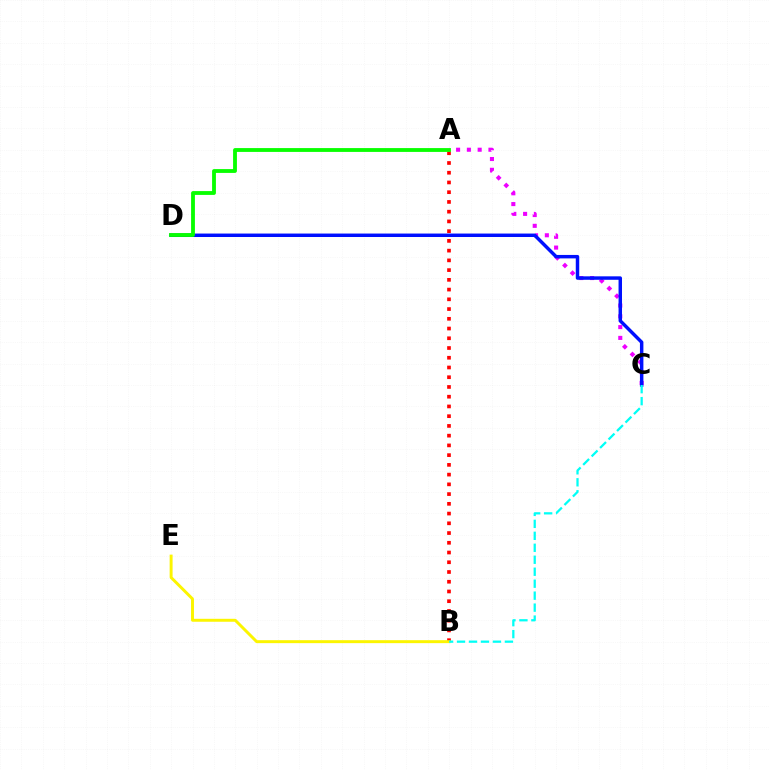{('A', 'C'): [{'color': '#ee00ff', 'line_style': 'dotted', 'thickness': 2.93}], ('C', 'D'): [{'color': '#0010ff', 'line_style': 'solid', 'thickness': 2.49}], ('A', 'B'): [{'color': '#ff0000', 'line_style': 'dotted', 'thickness': 2.65}], ('A', 'D'): [{'color': '#08ff00', 'line_style': 'solid', 'thickness': 2.76}], ('B', 'E'): [{'color': '#fcf500', 'line_style': 'solid', 'thickness': 2.12}], ('B', 'C'): [{'color': '#00fff6', 'line_style': 'dashed', 'thickness': 1.63}]}